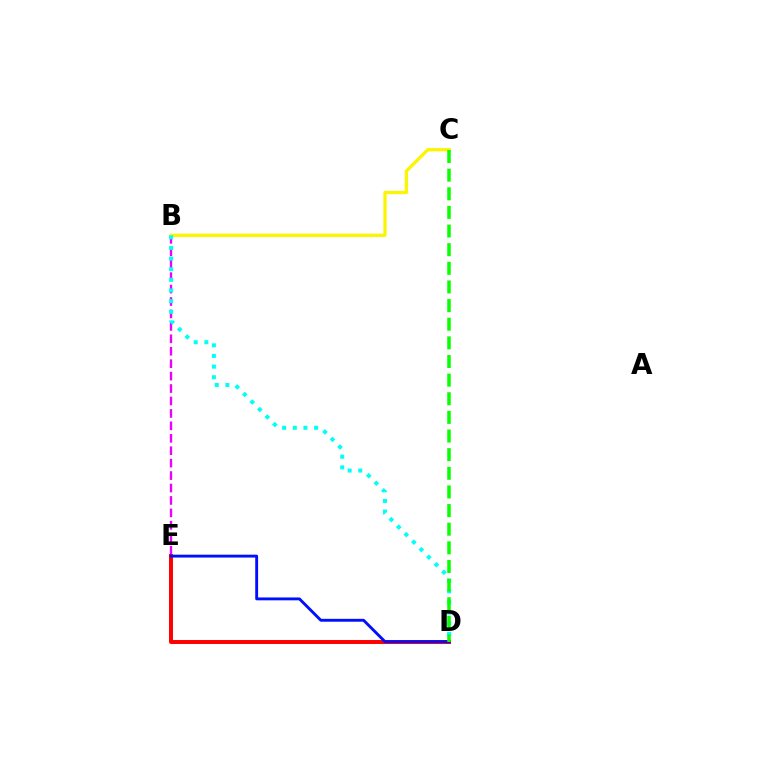{('B', 'E'): [{'color': '#ee00ff', 'line_style': 'dashed', 'thickness': 1.69}], ('D', 'E'): [{'color': '#ff0000', 'line_style': 'solid', 'thickness': 2.85}, {'color': '#0010ff', 'line_style': 'solid', 'thickness': 2.07}], ('B', 'C'): [{'color': '#fcf500', 'line_style': 'solid', 'thickness': 2.36}], ('B', 'D'): [{'color': '#00fff6', 'line_style': 'dotted', 'thickness': 2.89}], ('C', 'D'): [{'color': '#08ff00', 'line_style': 'dashed', 'thickness': 2.53}]}